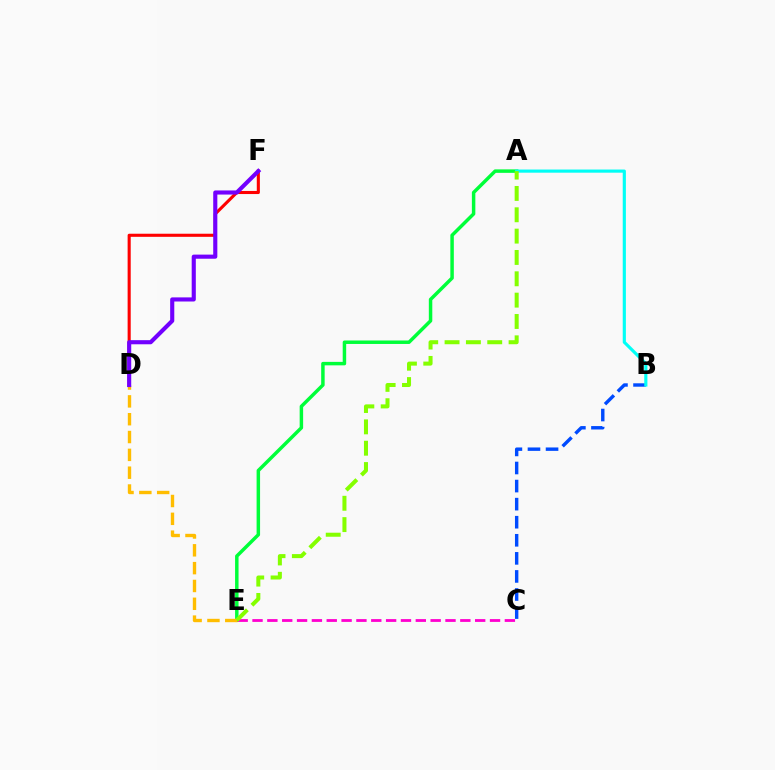{('D', 'F'): [{'color': '#ff0000', 'line_style': 'solid', 'thickness': 2.23}, {'color': '#7200ff', 'line_style': 'solid', 'thickness': 2.96}], ('A', 'E'): [{'color': '#00ff39', 'line_style': 'solid', 'thickness': 2.5}, {'color': '#84ff00', 'line_style': 'dashed', 'thickness': 2.9}], ('B', 'C'): [{'color': '#004bff', 'line_style': 'dashed', 'thickness': 2.46}], ('C', 'E'): [{'color': '#ff00cf', 'line_style': 'dashed', 'thickness': 2.02}], ('A', 'B'): [{'color': '#00fff6', 'line_style': 'solid', 'thickness': 2.27}], ('D', 'E'): [{'color': '#ffbd00', 'line_style': 'dashed', 'thickness': 2.42}]}